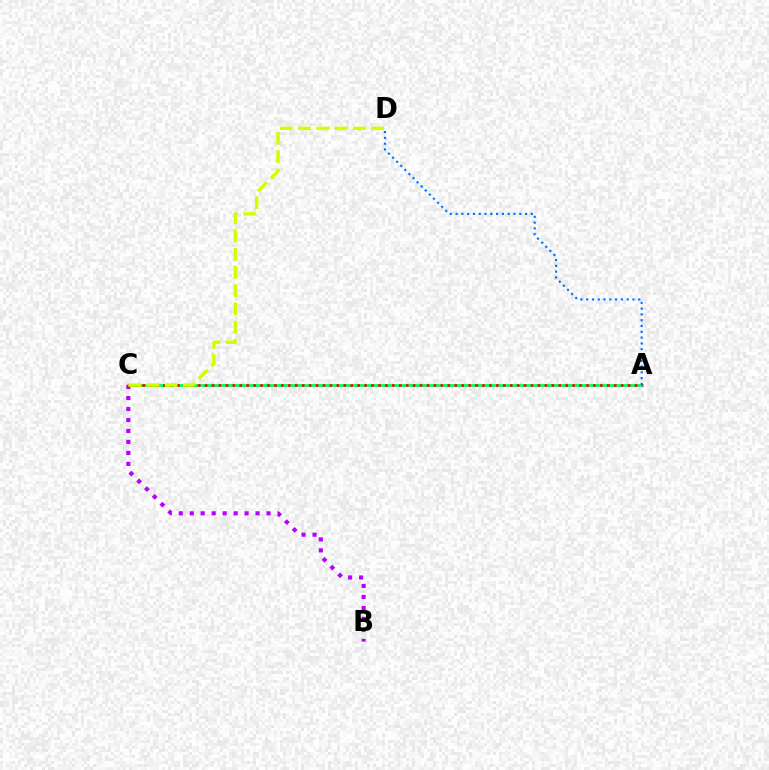{('A', 'C'): [{'color': '#00ff5c', 'line_style': 'solid', 'thickness': 2.02}, {'color': '#ff0000', 'line_style': 'dotted', 'thickness': 1.88}], ('A', 'D'): [{'color': '#0074ff', 'line_style': 'dotted', 'thickness': 1.57}], ('B', 'C'): [{'color': '#b900ff', 'line_style': 'dotted', 'thickness': 2.98}], ('C', 'D'): [{'color': '#d1ff00', 'line_style': 'dashed', 'thickness': 2.48}]}